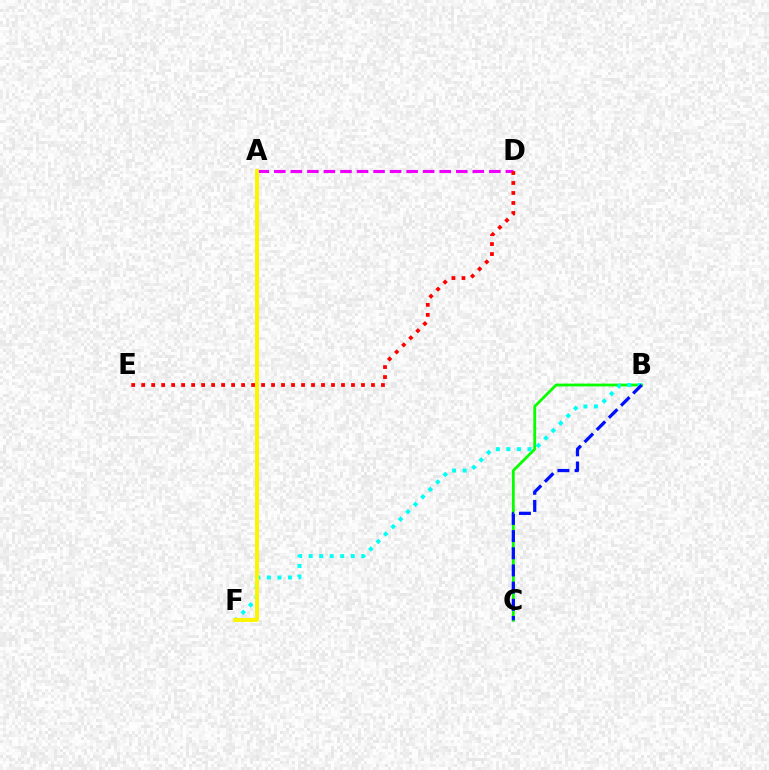{('A', 'D'): [{'color': '#ee00ff', 'line_style': 'dashed', 'thickness': 2.25}], ('B', 'C'): [{'color': '#08ff00', 'line_style': 'solid', 'thickness': 2.01}, {'color': '#0010ff', 'line_style': 'dashed', 'thickness': 2.33}], ('B', 'F'): [{'color': '#00fff6', 'line_style': 'dotted', 'thickness': 2.86}], ('A', 'F'): [{'color': '#fcf500', 'line_style': 'solid', 'thickness': 2.82}], ('D', 'E'): [{'color': '#ff0000', 'line_style': 'dotted', 'thickness': 2.71}]}